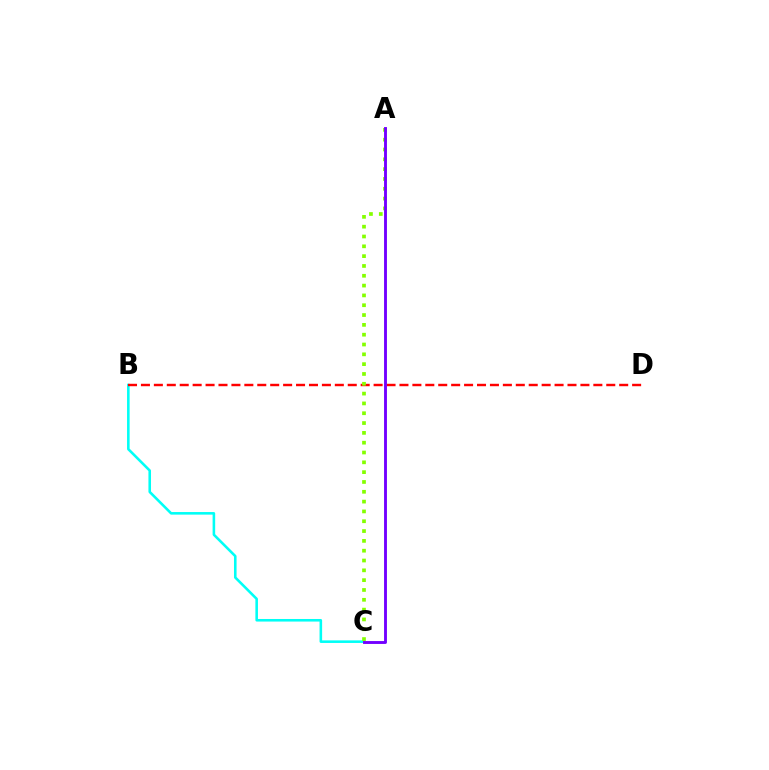{('B', 'C'): [{'color': '#00fff6', 'line_style': 'solid', 'thickness': 1.86}], ('B', 'D'): [{'color': '#ff0000', 'line_style': 'dashed', 'thickness': 1.76}], ('A', 'C'): [{'color': '#84ff00', 'line_style': 'dotted', 'thickness': 2.67}, {'color': '#7200ff', 'line_style': 'solid', 'thickness': 2.08}]}